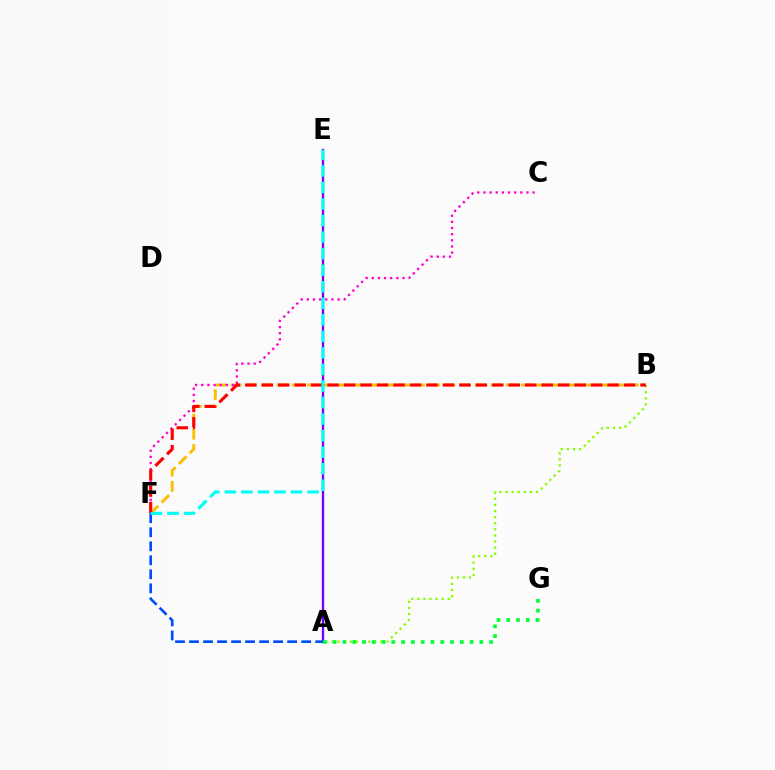{('A', 'B'): [{'color': '#84ff00', 'line_style': 'dotted', 'thickness': 1.66}], ('A', 'E'): [{'color': '#7200ff', 'line_style': 'solid', 'thickness': 1.68}], ('B', 'F'): [{'color': '#ffbd00', 'line_style': 'dashed', 'thickness': 2.08}, {'color': '#ff0000', 'line_style': 'dashed', 'thickness': 2.24}], ('A', 'G'): [{'color': '#00ff39', 'line_style': 'dotted', 'thickness': 2.66}], ('C', 'F'): [{'color': '#ff00cf', 'line_style': 'dotted', 'thickness': 1.67}], ('A', 'F'): [{'color': '#004bff', 'line_style': 'dashed', 'thickness': 1.9}], ('E', 'F'): [{'color': '#00fff6', 'line_style': 'dashed', 'thickness': 2.25}]}